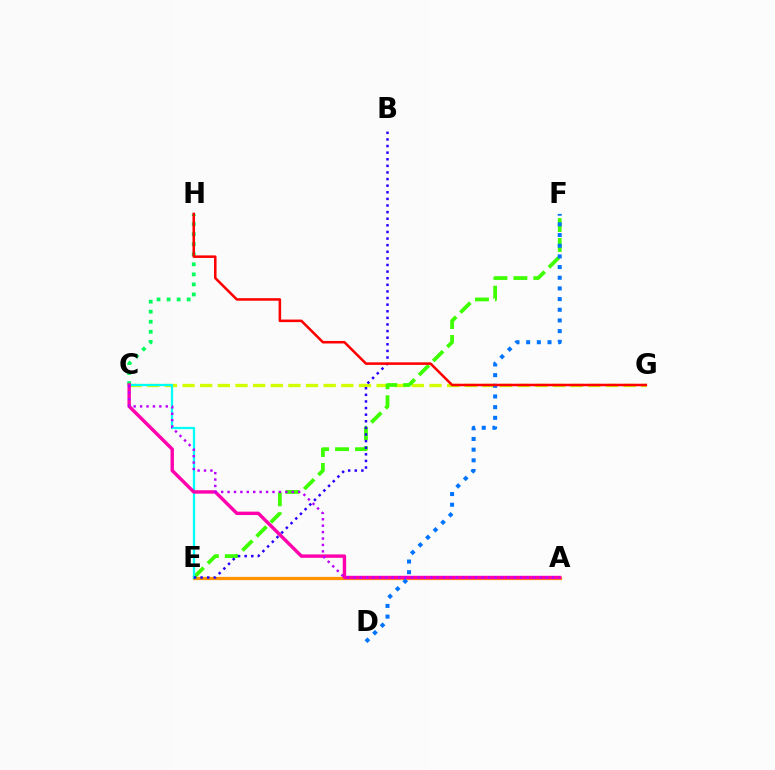{('C', 'G'): [{'color': '#d1ff00', 'line_style': 'dashed', 'thickness': 2.4}], ('A', 'E'): [{'color': '#ff9400', 'line_style': 'solid', 'thickness': 2.34}], ('E', 'F'): [{'color': '#3dff00', 'line_style': 'dashed', 'thickness': 2.71}], ('C', 'H'): [{'color': '#00ff5c', 'line_style': 'dotted', 'thickness': 2.73}], ('D', 'F'): [{'color': '#0074ff', 'line_style': 'dotted', 'thickness': 2.9}], ('C', 'E'): [{'color': '#00fff6', 'line_style': 'solid', 'thickness': 1.64}], ('A', 'C'): [{'color': '#ff00ac', 'line_style': 'solid', 'thickness': 2.46}, {'color': '#b900ff', 'line_style': 'dotted', 'thickness': 1.74}], ('B', 'E'): [{'color': '#2500ff', 'line_style': 'dotted', 'thickness': 1.8}], ('G', 'H'): [{'color': '#ff0000', 'line_style': 'solid', 'thickness': 1.83}]}